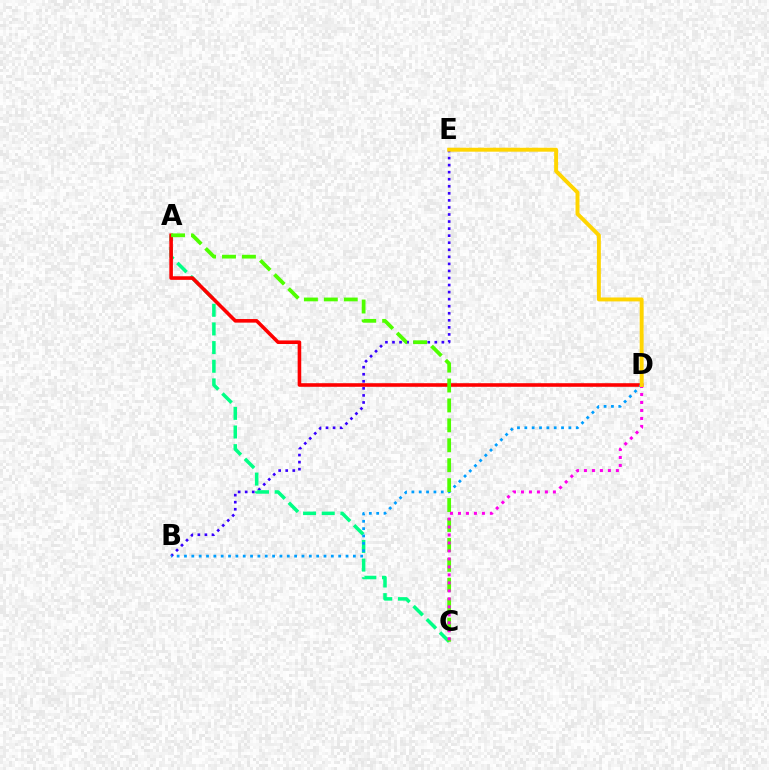{('B', 'E'): [{'color': '#3700ff', 'line_style': 'dotted', 'thickness': 1.92}], ('A', 'C'): [{'color': '#00ff86', 'line_style': 'dashed', 'thickness': 2.53}, {'color': '#4fff00', 'line_style': 'dashed', 'thickness': 2.71}], ('A', 'D'): [{'color': '#ff0000', 'line_style': 'solid', 'thickness': 2.58}], ('B', 'D'): [{'color': '#009eff', 'line_style': 'dotted', 'thickness': 2.0}], ('C', 'D'): [{'color': '#ff00ed', 'line_style': 'dotted', 'thickness': 2.17}], ('D', 'E'): [{'color': '#ffd500', 'line_style': 'solid', 'thickness': 2.83}]}